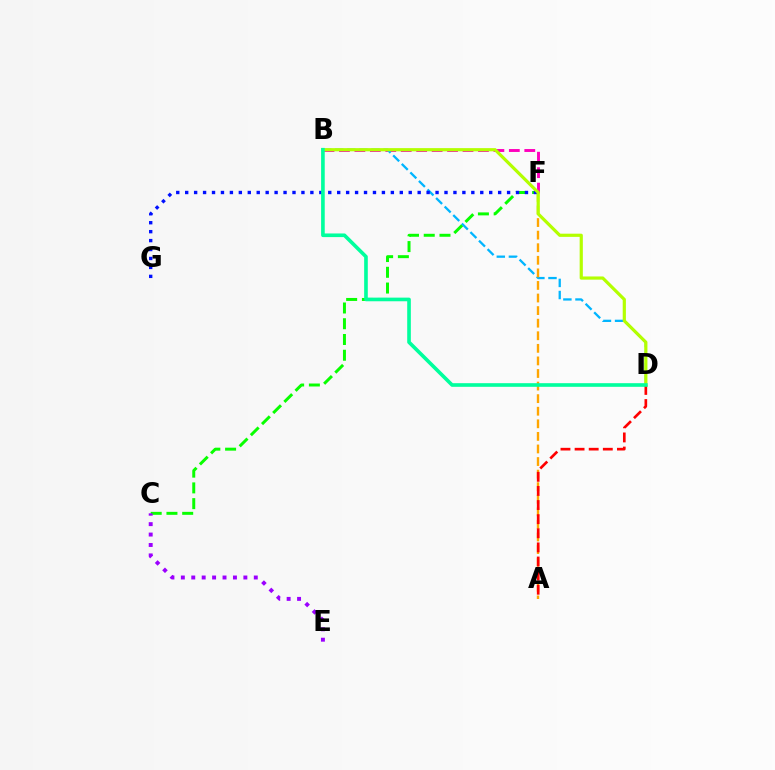{('B', 'F'): [{'color': '#ff00bd', 'line_style': 'dashed', 'thickness': 2.1}], ('B', 'D'): [{'color': '#00b5ff', 'line_style': 'dashed', 'thickness': 1.64}, {'color': '#b3ff00', 'line_style': 'solid', 'thickness': 2.3}, {'color': '#00ff9d', 'line_style': 'solid', 'thickness': 2.62}], ('C', 'F'): [{'color': '#08ff00', 'line_style': 'dashed', 'thickness': 2.14}], ('A', 'F'): [{'color': '#ffa500', 'line_style': 'dashed', 'thickness': 1.71}], ('F', 'G'): [{'color': '#0010ff', 'line_style': 'dotted', 'thickness': 2.43}], ('C', 'E'): [{'color': '#9b00ff', 'line_style': 'dotted', 'thickness': 2.83}], ('A', 'D'): [{'color': '#ff0000', 'line_style': 'dashed', 'thickness': 1.92}]}